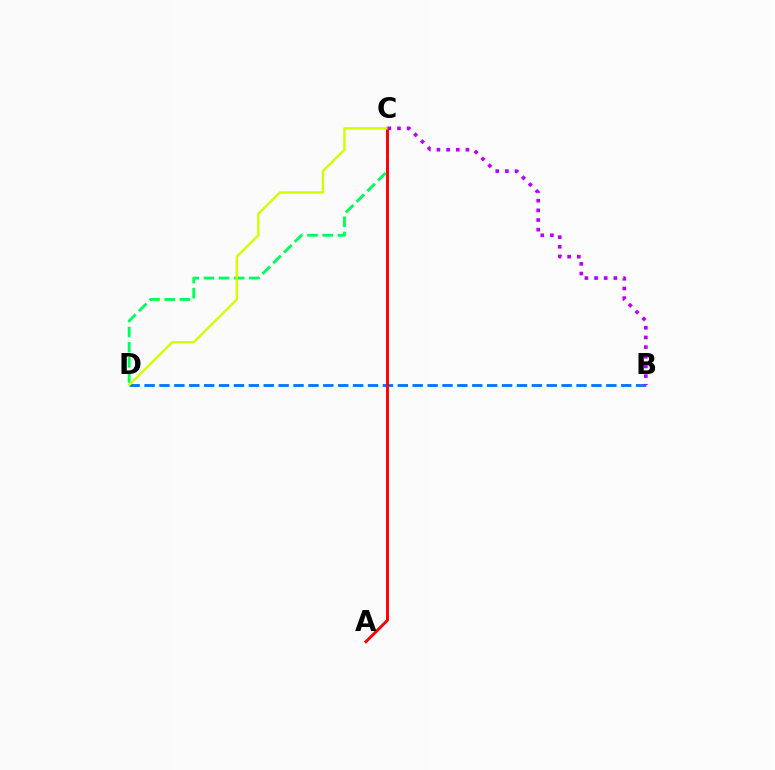{('B', 'D'): [{'color': '#0074ff', 'line_style': 'dashed', 'thickness': 2.02}], ('C', 'D'): [{'color': '#00ff5c', 'line_style': 'dashed', 'thickness': 2.06}, {'color': '#d1ff00', 'line_style': 'solid', 'thickness': 1.72}], ('A', 'C'): [{'color': '#ff0000', 'line_style': 'solid', 'thickness': 2.1}], ('B', 'C'): [{'color': '#b900ff', 'line_style': 'dotted', 'thickness': 2.62}]}